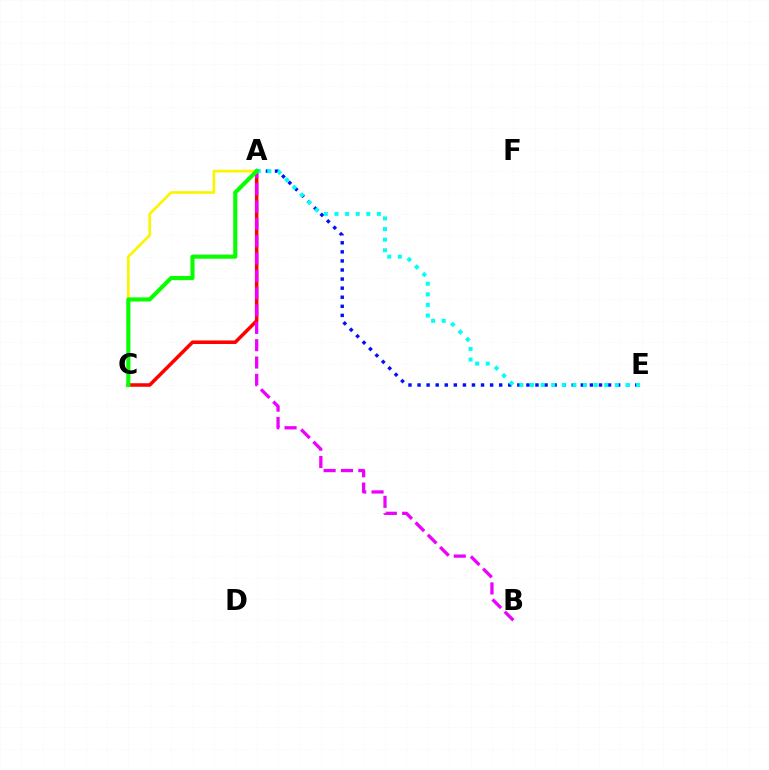{('A', 'C'): [{'color': '#ff0000', 'line_style': 'solid', 'thickness': 2.54}, {'color': '#fcf500', 'line_style': 'solid', 'thickness': 1.95}, {'color': '#08ff00', 'line_style': 'solid', 'thickness': 2.96}], ('A', 'B'): [{'color': '#ee00ff', 'line_style': 'dashed', 'thickness': 2.35}], ('A', 'E'): [{'color': '#0010ff', 'line_style': 'dotted', 'thickness': 2.46}, {'color': '#00fff6', 'line_style': 'dotted', 'thickness': 2.88}]}